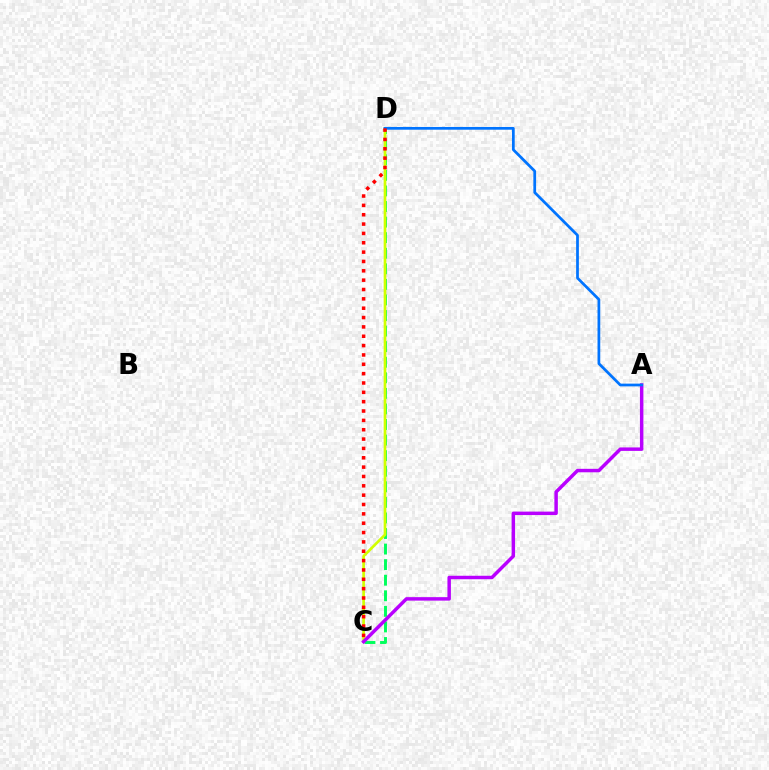{('C', 'D'): [{'color': '#00ff5c', 'line_style': 'dashed', 'thickness': 2.12}, {'color': '#d1ff00', 'line_style': 'solid', 'thickness': 1.92}, {'color': '#ff0000', 'line_style': 'dotted', 'thickness': 2.54}], ('A', 'C'): [{'color': '#b900ff', 'line_style': 'solid', 'thickness': 2.5}], ('A', 'D'): [{'color': '#0074ff', 'line_style': 'solid', 'thickness': 1.97}]}